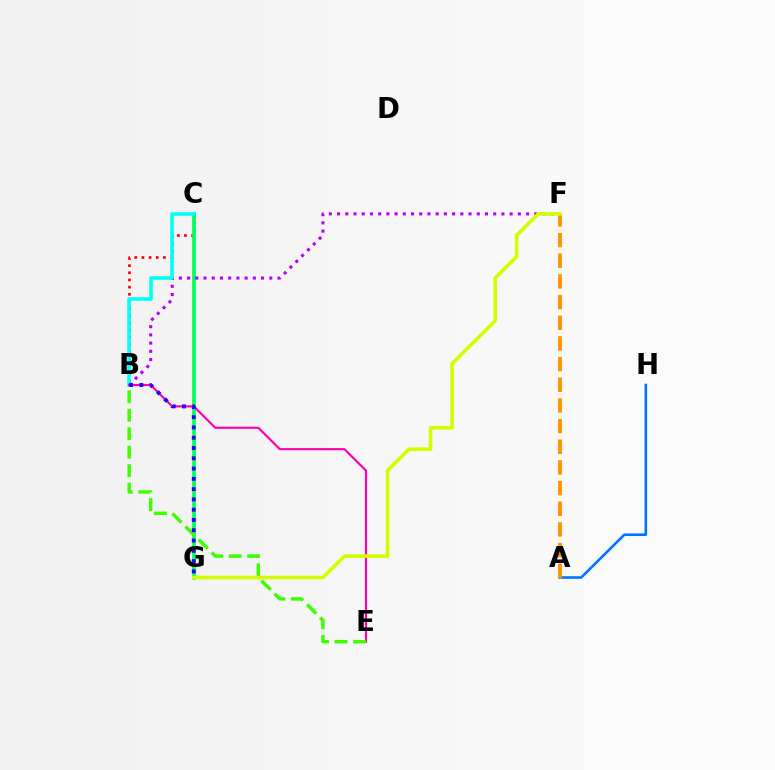{('B', 'C'): [{'color': '#ff0000', 'line_style': 'dotted', 'thickness': 1.95}, {'color': '#00fff6', 'line_style': 'solid', 'thickness': 2.58}], ('C', 'G'): [{'color': '#00ff5c', 'line_style': 'solid', 'thickness': 2.66}], ('B', 'F'): [{'color': '#b900ff', 'line_style': 'dotted', 'thickness': 2.23}], ('A', 'H'): [{'color': '#0074ff', 'line_style': 'solid', 'thickness': 1.85}], ('B', 'E'): [{'color': '#ff00ac', 'line_style': 'solid', 'thickness': 1.55}, {'color': '#3dff00', 'line_style': 'dashed', 'thickness': 2.51}], ('A', 'F'): [{'color': '#ff9400', 'line_style': 'dashed', 'thickness': 2.81}], ('B', 'G'): [{'color': '#2500ff', 'line_style': 'dotted', 'thickness': 2.79}], ('F', 'G'): [{'color': '#d1ff00', 'line_style': 'solid', 'thickness': 2.6}]}